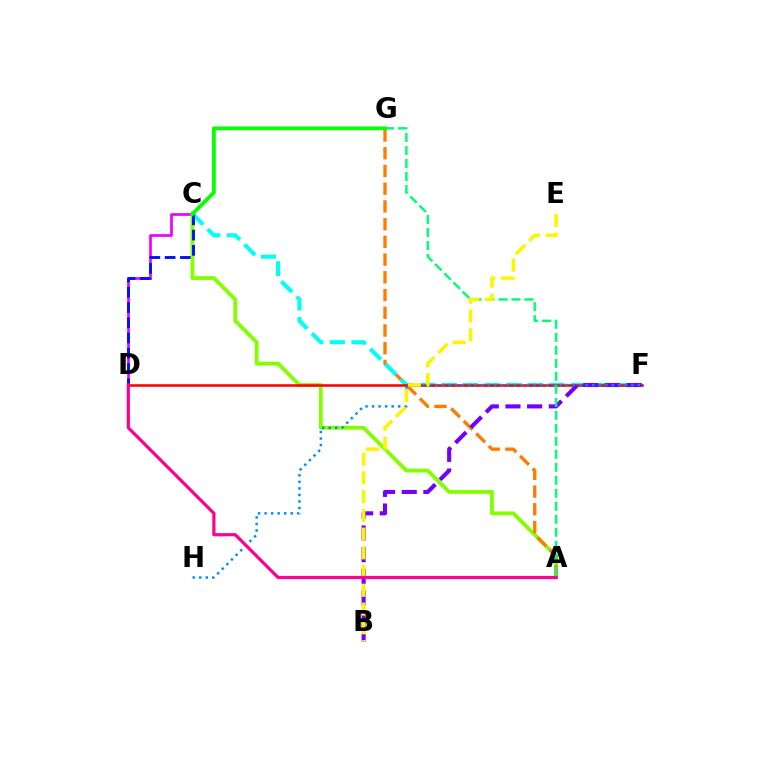{('C', 'D'): [{'color': '#ee00ff', 'line_style': 'solid', 'thickness': 1.94}, {'color': '#0010ff', 'line_style': 'dashed', 'thickness': 2.07}], ('A', 'C'): [{'color': '#84ff00', 'line_style': 'solid', 'thickness': 2.75}], ('A', 'G'): [{'color': '#ff7c00', 'line_style': 'dashed', 'thickness': 2.41}, {'color': '#00ff74', 'line_style': 'dashed', 'thickness': 1.77}], ('C', 'F'): [{'color': '#00fff6', 'line_style': 'dashed', 'thickness': 2.93}], ('D', 'F'): [{'color': '#ff0000', 'line_style': 'solid', 'thickness': 1.84}], ('B', 'F'): [{'color': '#7200ff', 'line_style': 'dashed', 'thickness': 2.94}], ('F', 'H'): [{'color': '#008cff', 'line_style': 'dotted', 'thickness': 1.77}], ('B', 'E'): [{'color': '#fcf500', 'line_style': 'dashed', 'thickness': 2.55}], ('C', 'G'): [{'color': '#08ff00', 'line_style': 'solid', 'thickness': 2.72}], ('A', 'D'): [{'color': '#ff0094', 'line_style': 'solid', 'thickness': 2.3}]}